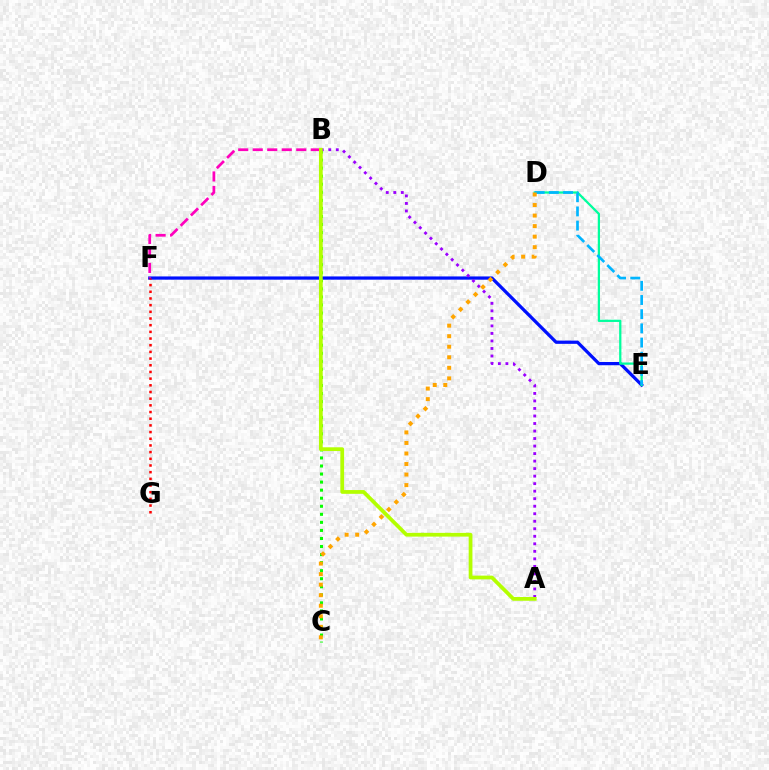{('E', 'F'): [{'color': '#0010ff', 'line_style': 'solid', 'thickness': 2.34}], ('F', 'G'): [{'color': '#ff0000', 'line_style': 'dotted', 'thickness': 1.82}], ('B', 'C'): [{'color': '#08ff00', 'line_style': 'dotted', 'thickness': 2.19}], ('B', 'F'): [{'color': '#ff00bd', 'line_style': 'dashed', 'thickness': 1.97}], ('A', 'B'): [{'color': '#9b00ff', 'line_style': 'dotted', 'thickness': 2.04}, {'color': '#b3ff00', 'line_style': 'solid', 'thickness': 2.7}], ('D', 'E'): [{'color': '#00ff9d', 'line_style': 'solid', 'thickness': 1.62}, {'color': '#00b5ff', 'line_style': 'dashed', 'thickness': 1.93}], ('C', 'D'): [{'color': '#ffa500', 'line_style': 'dotted', 'thickness': 2.86}]}